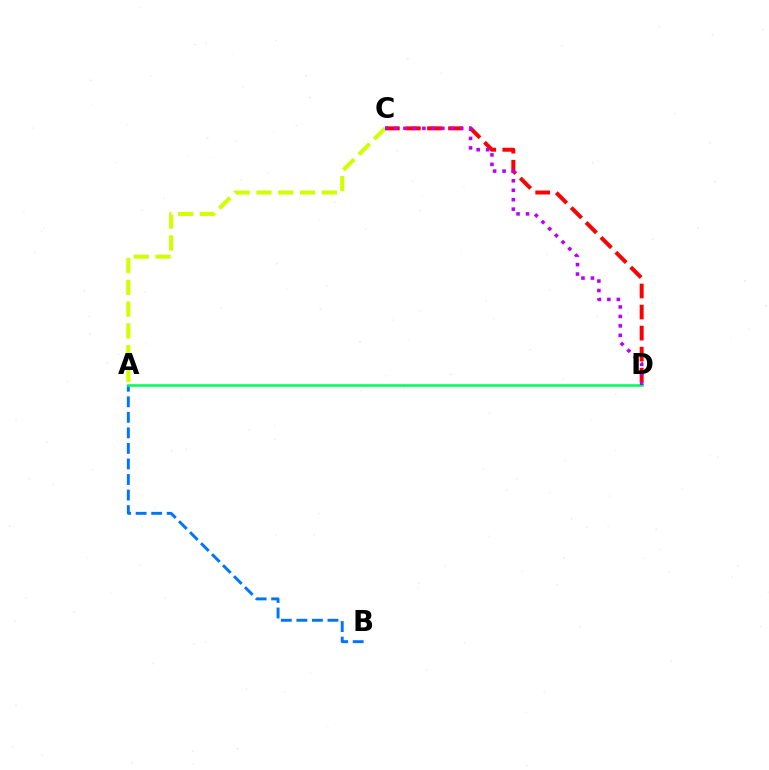{('C', 'D'): [{'color': '#ff0000', 'line_style': 'dashed', 'thickness': 2.86}, {'color': '#b900ff', 'line_style': 'dotted', 'thickness': 2.57}], ('A', 'B'): [{'color': '#0074ff', 'line_style': 'dashed', 'thickness': 2.11}], ('A', 'C'): [{'color': '#d1ff00', 'line_style': 'dashed', 'thickness': 2.96}], ('A', 'D'): [{'color': '#00ff5c', 'line_style': 'solid', 'thickness': 1.86}]}